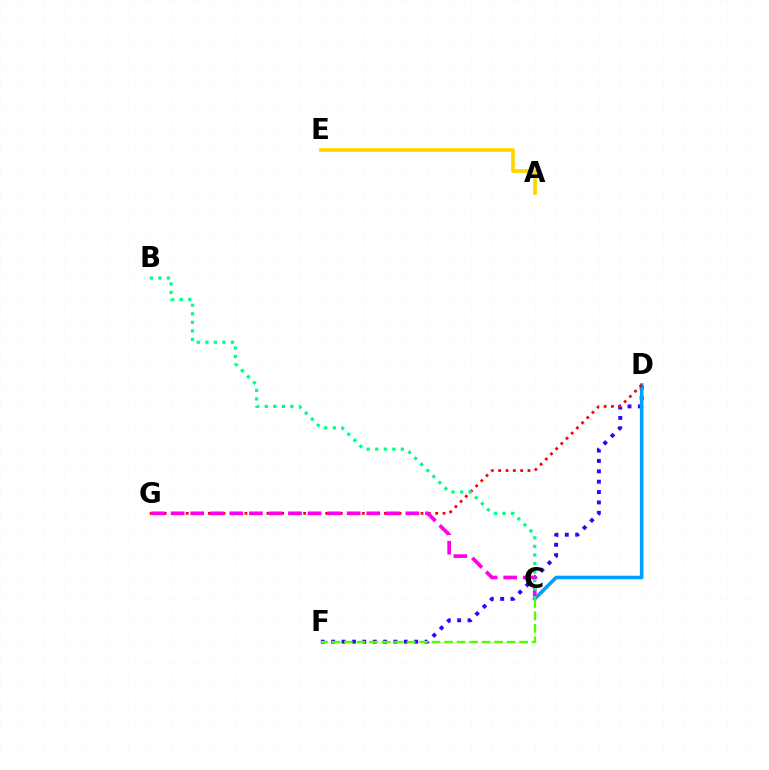{('D', 'F'): [{'color': '#3700ff', 'line_style': 'dotted', 'thickness': 2.82}], ('C', 'D'): [{'color': '#009eff', 'line_style': 'solid', 'thickness': 2.58}], ('D', 'G'): [{'color': '#ff0000', 'line_style': 'dotted', 'thickness': 1.99}], ('C', 'F'): [{'color': '#4fff00', 'line_style': 'dashed', 'thickness': 1.7}], ('C', 'G'): [{'color': '#ff00ed', 'line_style': 'dashed', 'thickness': 2.66}], ('A', 'E'): [{'color': '#ffd500', 'line_style': 'solid', 'thickness': 2.64}], ('B', 'C'): [{'color': '#00ff86', 'line_style': 'dotted', 'thickness': 2.32}]}